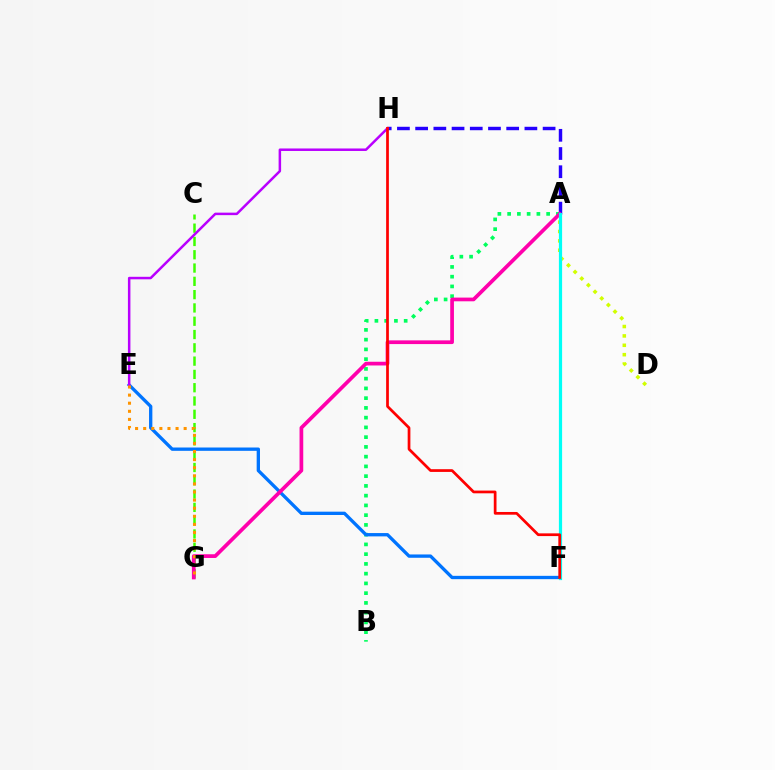{('C', 'G'): [{'color': '#3dff00', 'line_style': 'dashed', 'thickness': 1.81}], ('A', 'B'): [{'color': '#00ff5c', 'line_style': 'dotted', 'thickness': 2.65}], ('A', 'D'): [{'color': '#d1ff00', 'line_style': 'dotted', 'thickness': 2.55}], ('A', 'H'): [{'color': '#2500ff', 'line_style': 'dashed', 'thickness': 2.47}], ('E', 'F'): [{'color': '#0074ff', 'line_style': 'solid', 'thickness': 2.39}], ('A', 'G'): [{'color': '#ff00ac', 'line_style': 'solid', 'thickness': 2.67}], ('E', 'H'): [{'color': '#b900ff', 'line_style': 'solid', 'thickness': 1.8}], ('E', 'G'): [{'color': '#ff9400', 'line_style': 'dotted', 'thickness': 2.2}], ('A', 'F'): [{'color': '#00fff6', 'line_style': 'solid', 'thickness': 2.31}], ('F', 'H'): [{'color': '#ff0000', 'line_style': 'solid', 'thickness': 1.96}]}